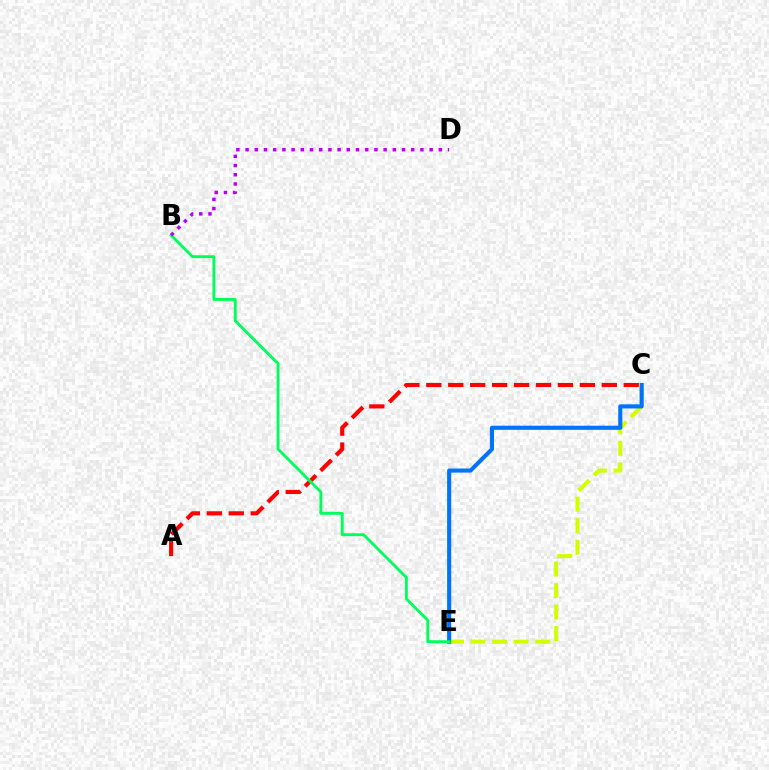{('C', 'E'): [{'color': '#d1ff00', 'line_style': 'dashed', 'thickness': 2.93}, {'color': '#0074ff', 'line_style': 'solid', 'thickness': 2.96}], ('A', 'C'): [{'color': '#ff0000', 'line_style': 'dashed', 'thickness': 2.98}], ('B', 'E'): [{'color': '#00ff5c', 'line_style': 'solid', 'thickness': 2.07}], ('B', 'D'): [{'color': '#b900ff', 'line_style': 'dotted', 'thickness': 2.5}]}